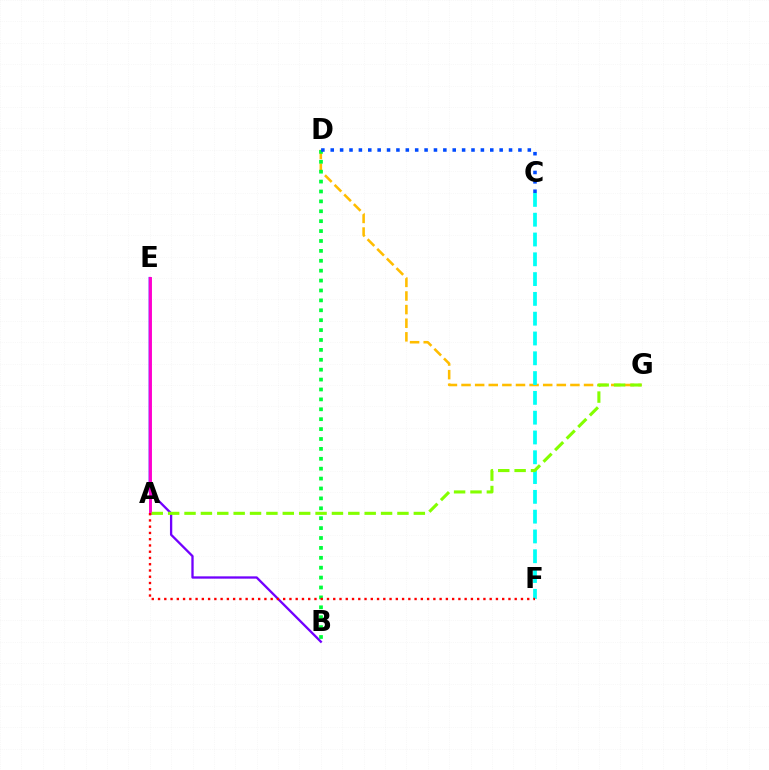{('B', 'E'): [{'color': '#7200ff', 'line_style': 'solid', 'thickness': 1.66}], ('D', 'G'): [{'color': '#ffbd00', 'line_style': 'dashed', 'thickness': 1.85}], ('C', 'F'): [{'color': '#00fff6', 'line_style': 'dashed', 'thickness': 2.69}], ('B', 'D'): [{'color': '#00ff39', 'line_style': 'dotted', 'thickness': 2.69}], ('A', 'E'): [{'color': '#ff00cf', 'line_style': 'solid', 'thickness': 2.1}], ('A', 'G'): [{'color': '#84ff00', 'line_style': 'dashed', 'thickness': 2.23}], ('C', 'D'): [{'color': '#004bff', 'line_style': 'dotted', 'thickness': 2.55}], ('A', 'F'): [{'color': '#ff0000', 'line_style': 'dotted', 'thickness': 1.7}]}